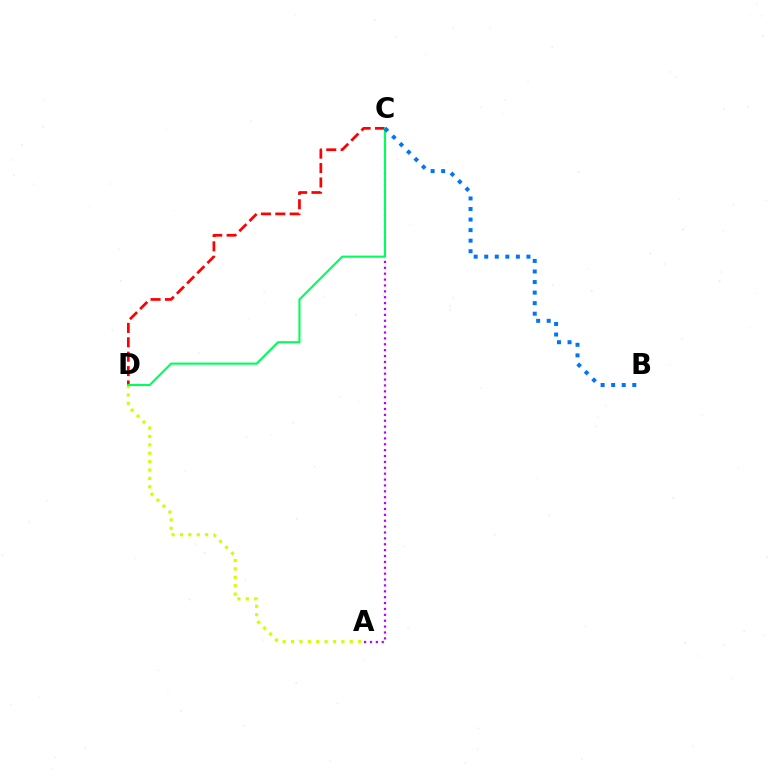{('C', 'D'): [{'color': '#ff0000', 'line_style': 'dashed', 'thickness': 1.96}, {'color': '#00ff5c', 'line_style': 'solid', 'thickness': 1.53}], ('A', 'D'): [{'color': '#d1ff00', 'line_style': 'dotted', 'thickness': 2.28}], ('A', 'C'): [{'color': '#b900ff', 'line_style': 'dotted', 'thickness': 1.6}], ('B', 'C'): [{'color': '#0074ff', 'line_style': 'dotted', 'thickness': 2.87}]}